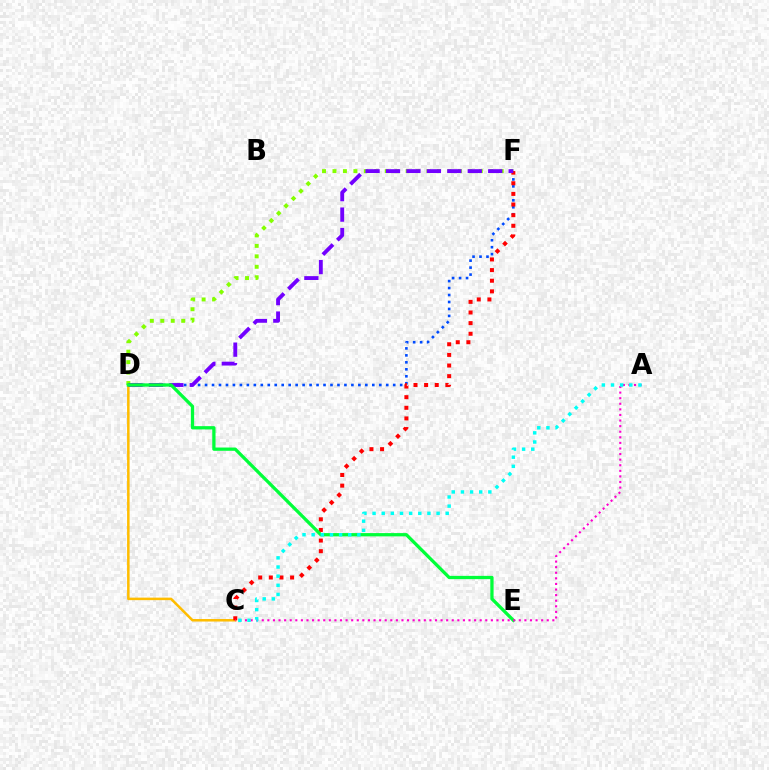{('D', 'F'): [{'color': '#004bff', 'line_style': 'dotted', 'thickness': 1.89}, {'color': '#84ff00', 'line_style': 'dotted', 'thickness': 2.84}, {'color': '#7200ff', 'line_style': 'dashed', 'thickness': 2.78}], ('C', 'D'): [{'color': '#ffbd00', 'line_style': 'solid', 'thickness': 1.81}], ('C', 'F'): [{'color': '#ff0000', 'line_style': 'dotted', 'thickness': 2.89}], ('D', 'E'): [{'color': '#00ff39', 'line_style': 'solid', 'thickness': 2.36}], ('A', 'C'): [{'color': '#ff00cf', 'line_style': 'dotted', 'thickness': 1.52}, {'color': '#00fff6', 'line_style': 'dotted', 'thickness': 2.48}]}